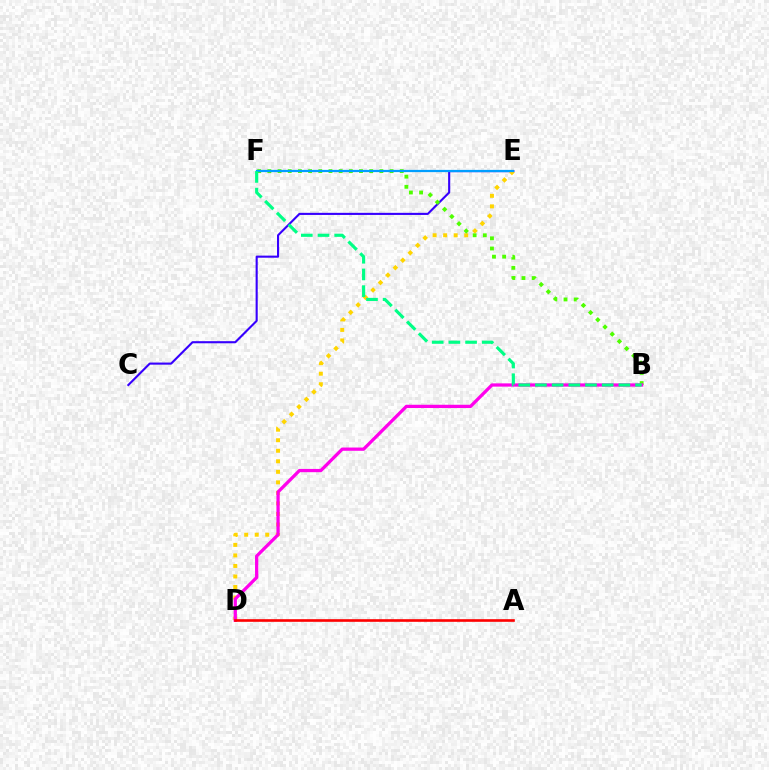{('C', 'E'): [{'color': '#3700ff', 'line_style': 'solid', 'thickness': 1.52}], ('D', 'E'): [{'color': '#ffd500', 'line_style': 'dotted', 'thickness': 2.86}], ('B', 'F'): [{'color': '#4fff00', 'line_style': 'dotted', 'thickness': 2.77}, {'color': '#00ff86', 'line_style': 'dashed', 'thickness': 2.27}], ('E', 'F'): [{'color': '#009eff', 'line_style': 'solid', 'thickness': 1.61}], ('B', 'D'): [{'color': '#ff00ed', 'line_style': 'solid', 'thickness': 2.35}], ('A', 'D'): [{'color': '#ff0000', 'line_style': 'solid', 'thickness': 1.89}]}